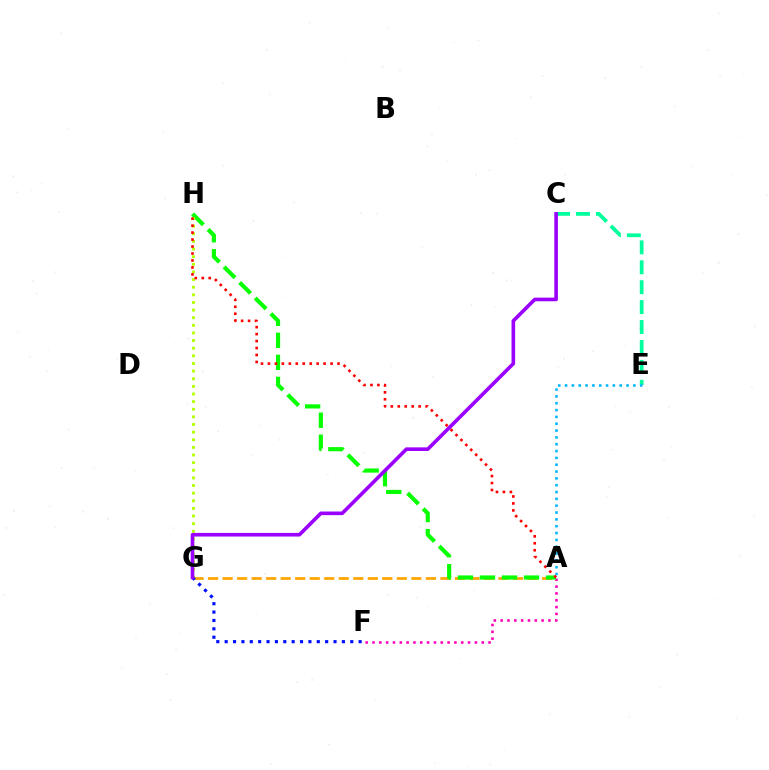{('A', 'G'): [{'color': '#ffa500', 'line_style': 'dashed', 'thickness': 1.97}], ('A', 'F'): [{'color': '#ff00bd', 'line_style': 'dotted', 'thickness': 1.85}], ('C', 'E'): [{'color': '#00ff9d', 'line_style': 'dashed', 'thickness': 2.71}], ('A', 'H'): [{'color': '#08ff00', 'line_style': 'dashed', 'thickness': 2.99}, {'color': '#ff0000', 'line_style': 'dotted', 'thickness': 1.89}], ('G', 'H'): [{'color': '#b3ff00', 'line_style': 'dotted', 'thickness': 2.07}], ('F', 'G'): [{'color': '#0010ff', 'line_style': 'dotted', 'thickness': 2.27}], ('A', 'E'): [{'color': '#00b5ff', 'line_style': 'dotted', 'thickness': 1.86}], ('C', 'G'): [{'color': '#9b00ff', 'line_style': 'solid', 'thickness': 2.61}]}